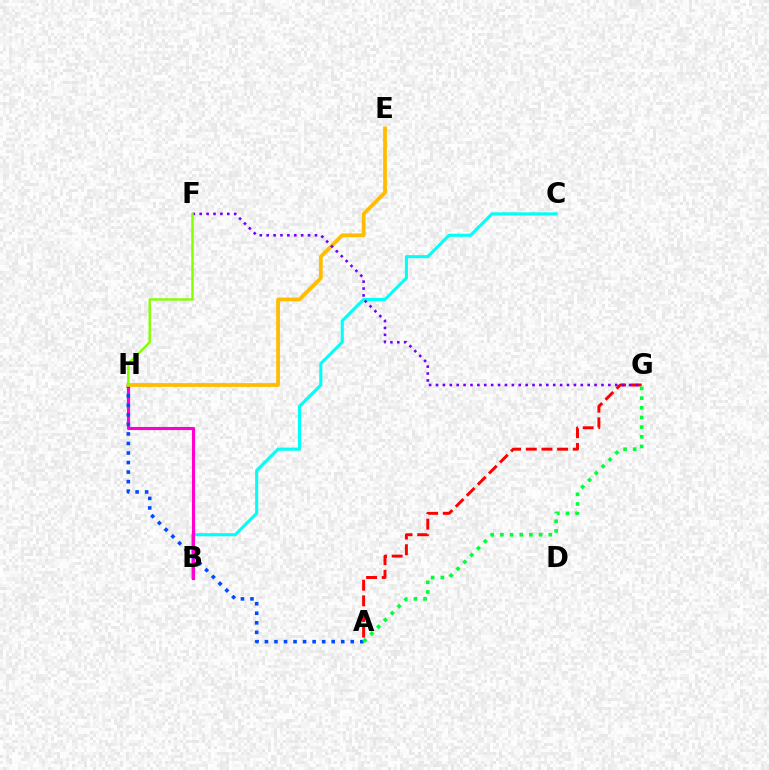{('A', 'G'): [{'color': '#ff0000', 'line_style': 'dashed', 'thickness': 2.13}, {'color': '#00ff39', 'line_style': 'dotted', 'thickness': 2.63}], ('B', 'C'): [{'color': '#00fff6', 'line_style': 'solid', 'thickness': 2.24}], ('B', 'H'): [{'color': '#ff00cf', 'line_style': 'solid', 'thickness': 2.23}], ('A', 'H'): [{'color': '#004bff', 'line_style': 'dotted', 'thickness': 2.59}], ('E', 'H'): [{'color': '#ffbd00', 'line_style': 'solid', 'thickness': 2.71}], ('F', 'G'): [{'color': '#7200ff', 'line_style': 'dotted', 'thickness': 1.87}], ('F', 'H'): [{'color': '#84ff00', 'line_style': 'solid', 'thickness': 1.74}]}